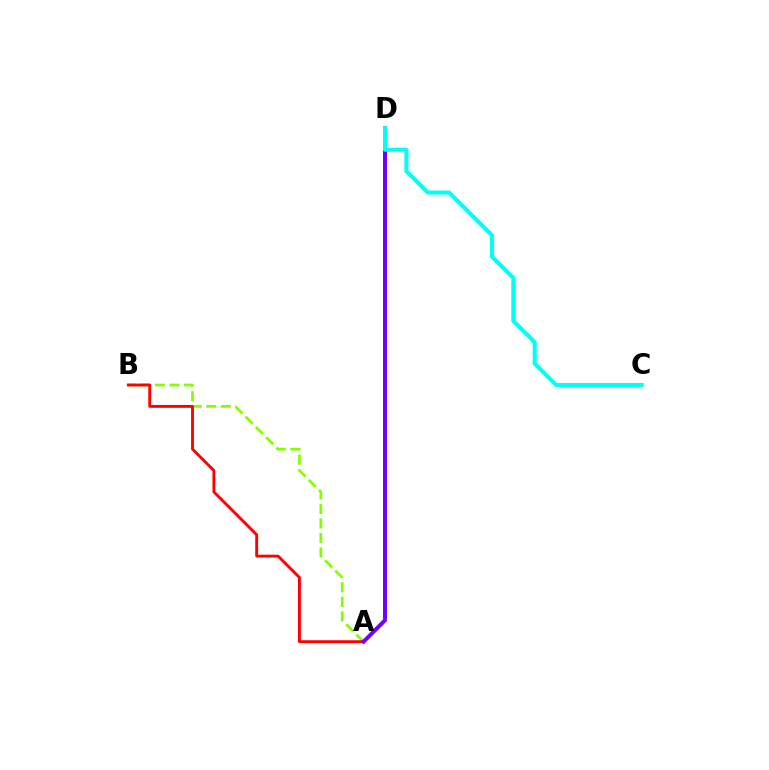{('A', 'B'): [{'color': '#84ff00', 'line_style': 'dashed', 'thickness': 1.98}, {'color': '#ff0000', 'line_style': 'solid', 'thickness': 2.06}], ('A', 'D'): [{'color': '#7200ff', 'line_style': 'solid', 'thickness': 2.86}], ('C', 'D'): [{'color': '#00fff6', 'line_style': 'solid', 'thickness': 2.92}]}